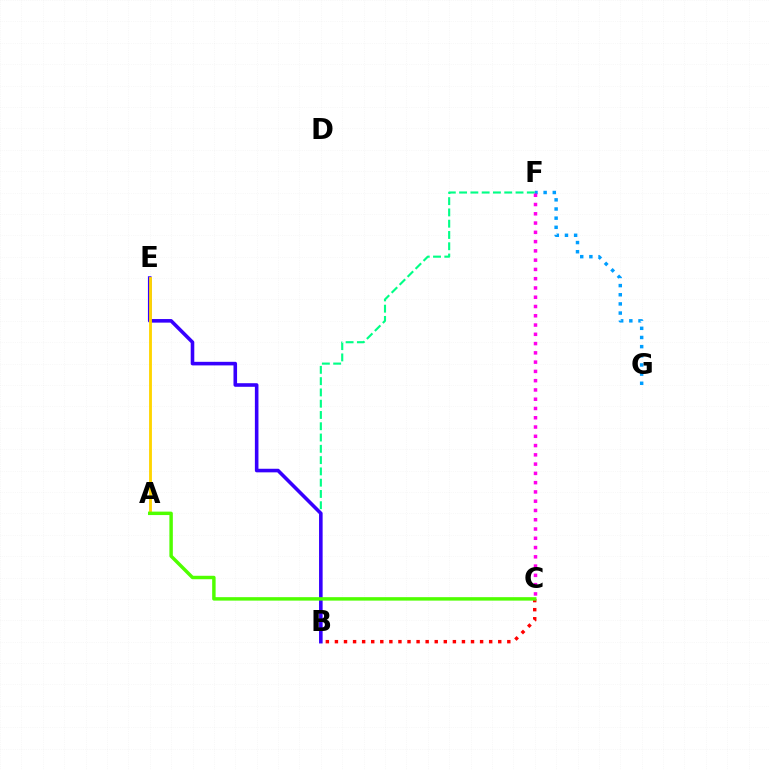{('F', 'G'): [{'color': '#009eff', 'line_style': 'dotted', 'thickness': 2.49}], ('B', 'F'): [{'color': '#00ff86', 'line_style': 'dashed', 'thickness': 1.53}], ('C', 'F'): [{'color': '#ff00ed', 'line_style': 'dotted', 'thickness': 2.52}], ('B', 'E'): [{'color': '#3700ff', 'line_style': 'solid', 'thickness': 2.58}], ('B', 'C'): [{'color': '#ff0000', 'line_style': 'dotted', 'thickness': 2.47}], ('A', 'E'): [{'color': '#ffd500', 'line_style': 'solid', 'thickness': 2.05}], ('A', 'C'): [{'color': '#4fff00', 'line_style': 'solid', 'thickness': 2.48}]}